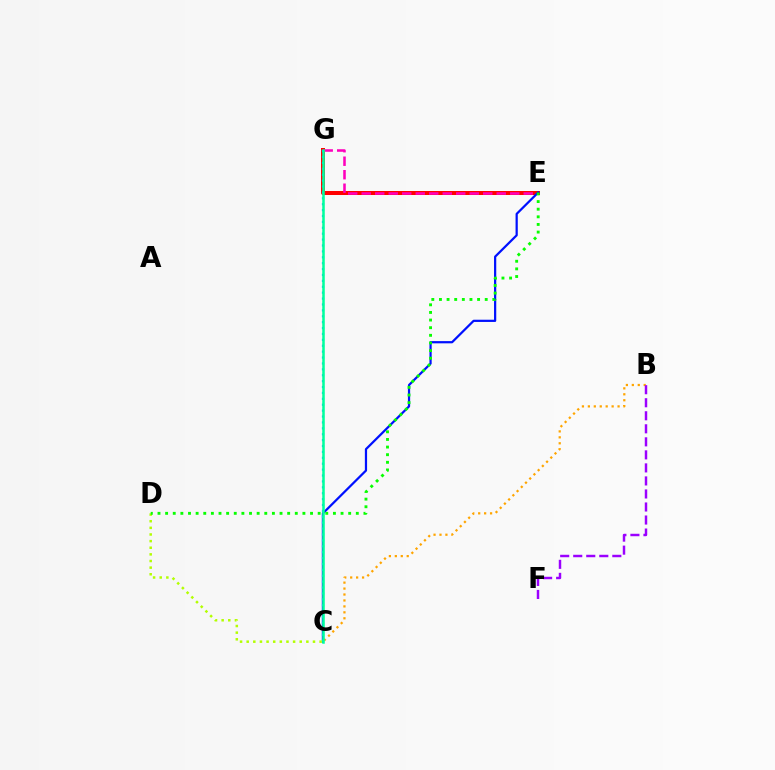{('B', 'C'): [{'color': '#ffa500', 'line_style': 'dotted', 'thickness': 1.61}], ('E', 'G'): [{'color': '#ff0000', 'line_style': 'solid', 'thickness': 2.88}, {'color': '#ff00bd', 'line_style': 'dashed', 'thickness': 1.83}], ('B', 'F'): [{'color': '#9b00ff', 'line_style': 'dashed', 'thickness': 1.77}], ('C', 'E'): [{'color': '#0010ff', 'line_style': 'solid', 'thickness': 1.6}], ('C', 'G'): [{'color': '#00b5ff', 'line_style': 'dotted', 'thickness': 1.6}, {'color': '#00ff9d', 'line_style': 'solid', 'thickness': 1.81}], ('C', 'D'): [{'color': '#b3ff00', 'line_style': 'dotted', 'thickness': 1.8}], ('D', 'E'): [{'color': '#08ff00', 'line_style': 'dotted', 'thickness': 2.07}]}